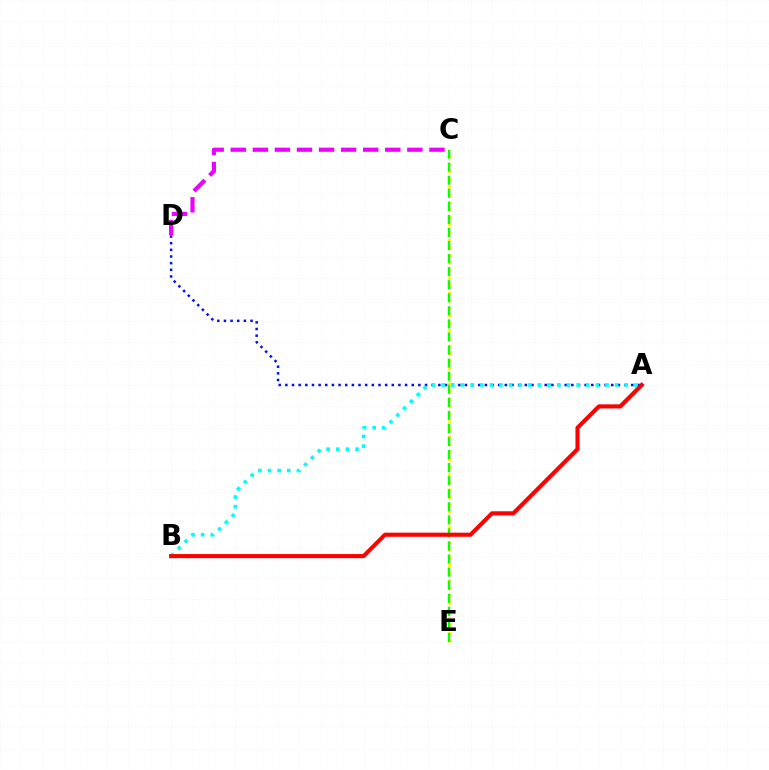{('A', 'D'): [{'color': '#0010ff', 'line_style': 'dotted', 'thickness': 1.81}], ('C', 'E'): [{'color': '#fcf500', 'line_style': 'dotted', 'thickness': 2.05}, {'color': '#08ff00', 'line_style': 'dashed', 'thickness': 1.77}], ('C', 'D'): [{'color': '#ee00ff', 'line_style': 'dashed', 'thickness': 3.0}], ('A', 'B'): [{'color': '#00fff6', 'line_style': 'dotted', 'thickness': 2.62}, {'color': '#ff0000', 'line_style': 'solid', 'thickness': 2.95}]}